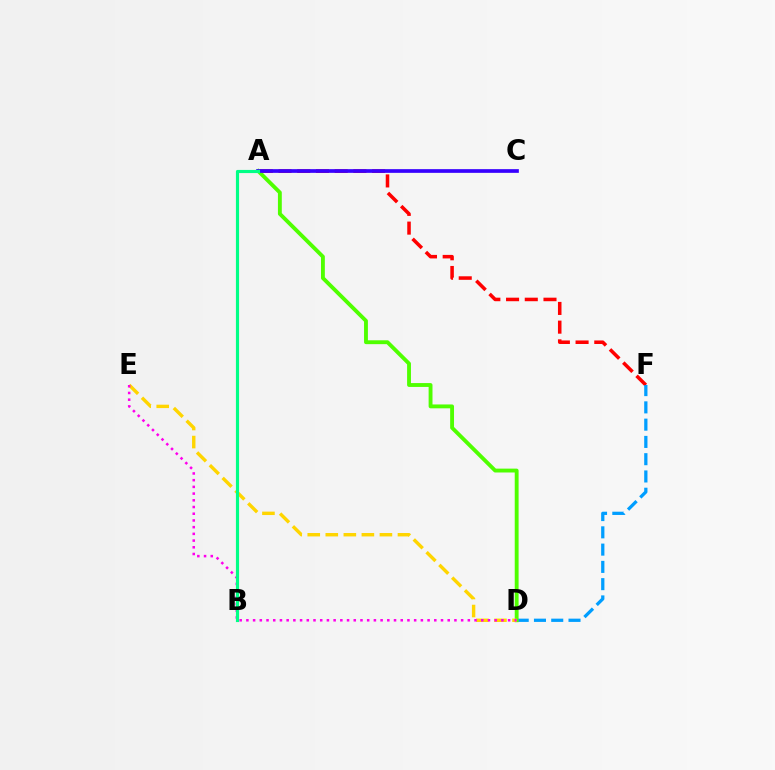{('A', 'F'): [{'color': '#ff0000', 'line_style': 'dashed', 'thickness': 2.54}], ('D', 'F'): [{'color': '#009eff', 'line_style': 'dashed', 'thickness': 2.35}], ('A', 'D'): [{'color': '#4fff00', 'line_style': 'solid', 'thickness': 2.78}], ('D', 'E'): [{'color': '#ffd500', 'line_style': 'dashed', 'thickness': 2.45}, {'color': '#ff00ed', 'line_style': 'dotted', 'thickness': 1.82}], ('A', 'C'): [{'color': '#3700ff', 'line_style': 'solid', 'thickness': 2.66}], ('A', 'B'): [{'color': '#00ff86', 'line_style': 'solid', 'thickness': 2.27}]}